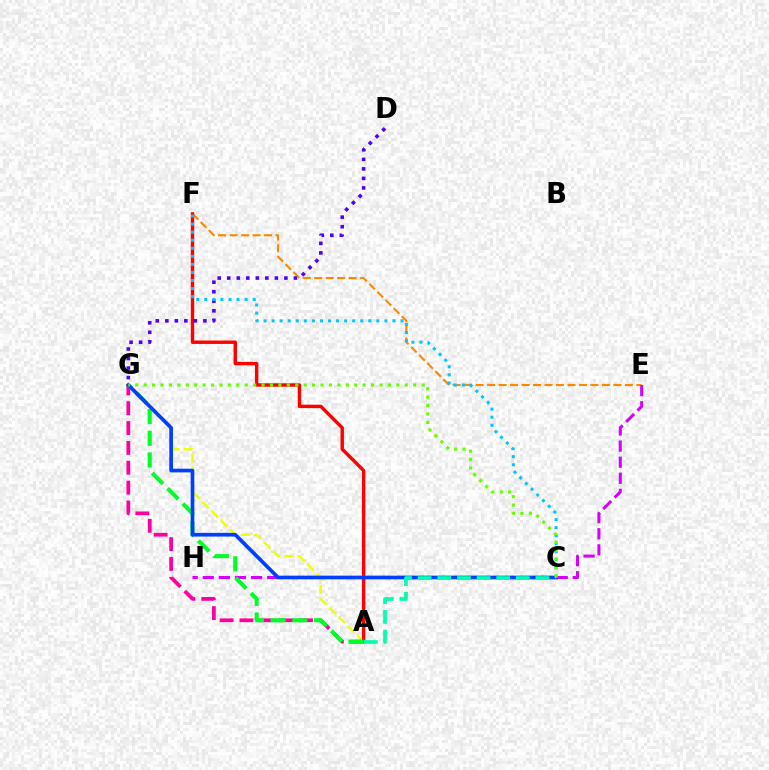{('A', 'G'): [{'color': '#eeff00', 'line_style': 'dashed', 'thickness': 1.78}, {'color': '#ff00a0', 'line_style': 'dashed', 'thickness': 2.7}, {'color': '#00ff27', 'line_style': 'dashed', 'thickness': 2.95}], ('E', 'F'): [{'color': '#ff8800', 'line_style': 'dashed', 'thickness': 1.56}], ('E', 'H'): [{'color': '#d600ff', 'line_style': 'dashed', 'thickness': 2.19}], ('A', 'F'): [{'color': '#ff0000', 'line_style': 'solid', 'thickness': 2.45}], ('D', 'G'): [{'color': '#4f00ff', 'line_style': 'dotted', 'thickness': 2.59}], ('C', 'G'): [{'color': '#003fff', 'line_style': 'solid', 'thickness': 2.65}, {'color': '#66ff00', 'line_style': 'dotted', 'thickness': 2.29}], ('A', 'C'): [{'color': '#00ffaf', 'line_style': 'dashed', 'thickness': 2.67}], ('C', 'F'): [{'color': '#00c7ff', 'line_style': 'dotted', 'thickness': 2.19}]}